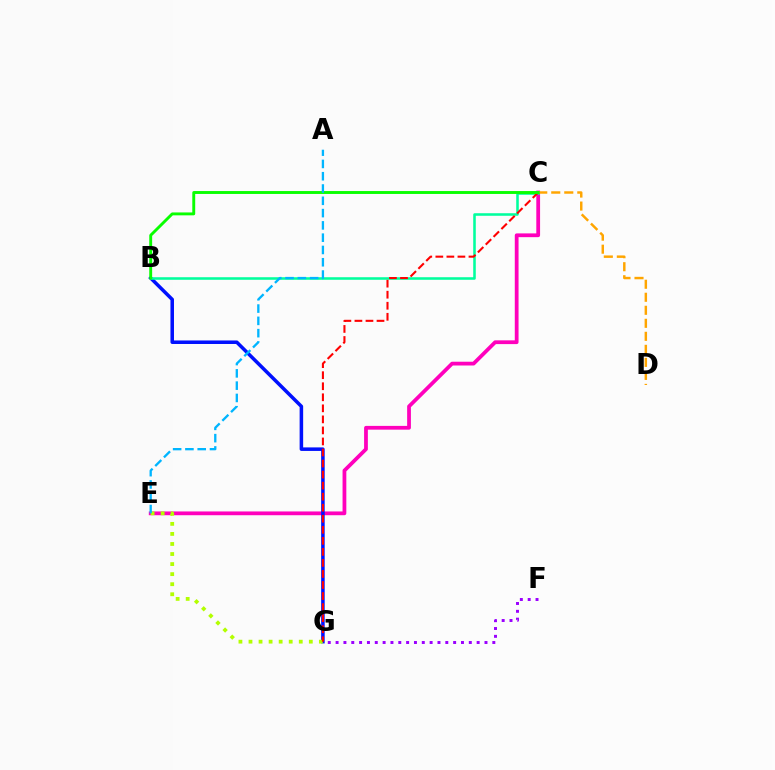{('C', 'E'): [{'color': '#ff00bd', 'line_style': 'solid', 'thickness': 2.71}], ('B', 'G'): [{'color': '#0010ff', 'line_style': 'solid', 'thickness': 2.54}], ('E', 'G'): [{'color': '#b3ff00', 'line_style': 'dotted', 'thickness': 2.73}], ('B', 'C'): [{'color': '#00ff9d', 'line_style': 'solid', 'thickness': 1.84}, {'color': '#08ff00', 'line_style': 'solid', 'thickness': 2.09}], ('C', 'D'): [{'color': '#ffa500', 'line_style': 'dashed', 'thickness': 1.77}], ('C', 'G'): [{'color': '#ff0000', 'line_style': 'dashed', 'thickness': 1.5}], ('A', 'E'): [{'color': '#00b5ff', 'line_style': 'dashed', 'thickness': 1.67}], ('F', 'G'): [{'color': '#9b00ff', 'line_style': 'dotted', 'thickness': 2.13}]}